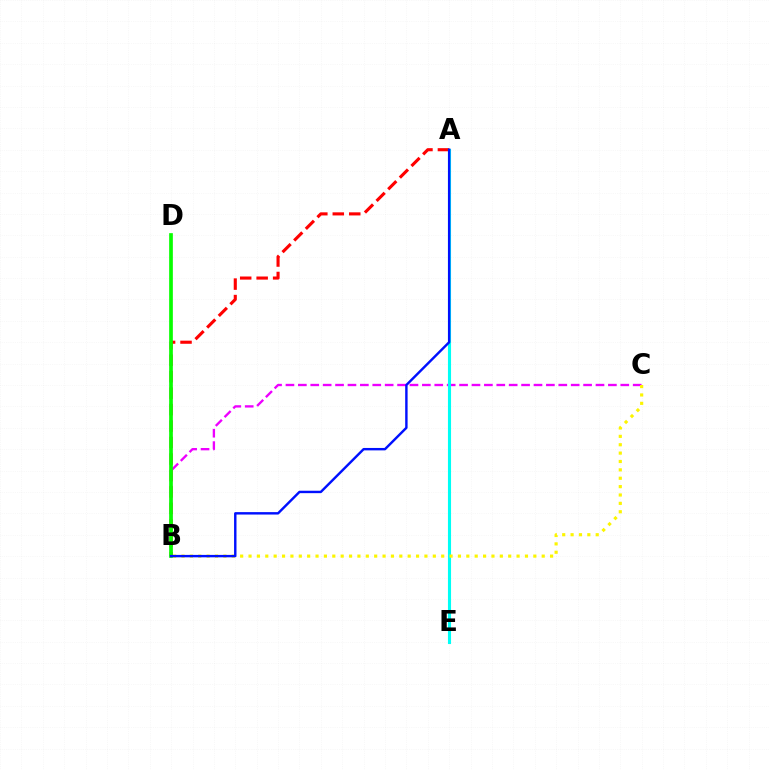{('B', 'C'): [{'color': '#ee00ff', 'line_style': 'dashed', 'thickness': 1.68}, {'color': '#fcf500', 'line_style': 'dotted', 'thickness': 2.28}], ('A', 'B'): [{'color': '#ff0000', 'line_style': 'dashed', 'thickness': 2.24}, {'color': '#0010ff', 'line_style': 'solid', 'thickness': 1.74}], ('A', 'E'): [{'color': '#00fff6', 'line_style': 'solid', 'thickness': 2.23}], ('B', 'D'): [{'color': '#08ff00', 'line_style': 'solid', 'thickness': 2.66}]}